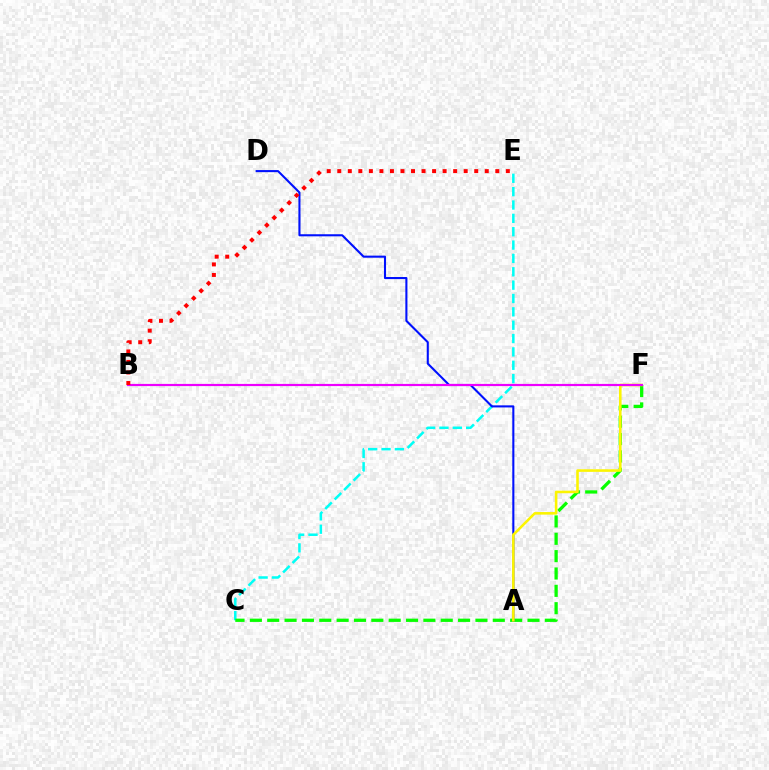{('C', 'E'): [{'color': '#00fff6', 'line_style': 'dashed', 'thickness': 1.81}], ('C', 'F'): [{'color': '#08ff00', 'line_style': 'dashed', 'thickness': 2.36}], ('A', 'D'): [{'color': '#0010ff', 'line_style': 'solid', 'thickness': 1.5}], ('A', 'F'): [{'color': '#fcf500', 'line_style': 'solid', 'thickness': 1.86}], ('B', 'F'): [{'color': '#ee00ff', 'line_style': 'solid', 'thickness': 1.57}], ('B', 'E'): [{'color': '#ff0000', 'line_style': 'dotted', 'thickness': 2.86}]}